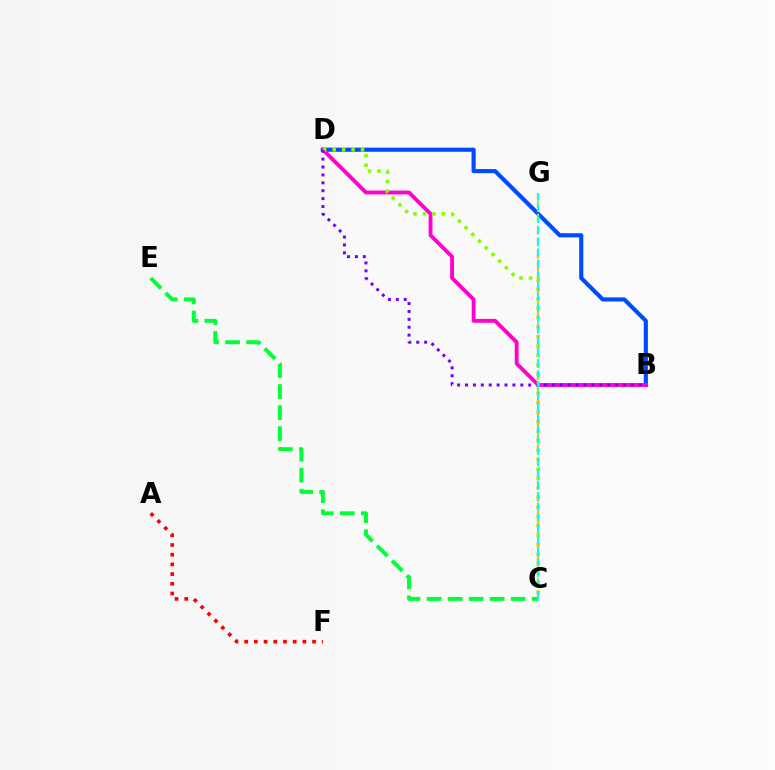{('C', 'E'): [{'color': '#00ff39', 'line_style': 'dashed', 'thickness': 2.86}], ('B', 'D'): [{'color': '#004bff', 'line_style': 'solid', 'thickness': 2.97}, {'color': '#ff00cf', 'line_style': 'solid', 'thickness': 2.78}, {'color': '#7200ff', 'line_style': 'dotted', 'thickness': 2.15}], ('C', 'D'): [{'color': '#84ff00', 'line_style': 'dotted', 'thickness': 2.57}], ('C', 'G'): [{'color': '#ffbd00', 'line_style': 'dashed', 'thickness': 1.65}, {'color': '#00fff6', 'line_style': 'dashed', 'thickness': 1.5}], ('A', 'F'): [{'color': '#ff0000', 'line_style': 'dotted', 'thickness': 2.63}]}